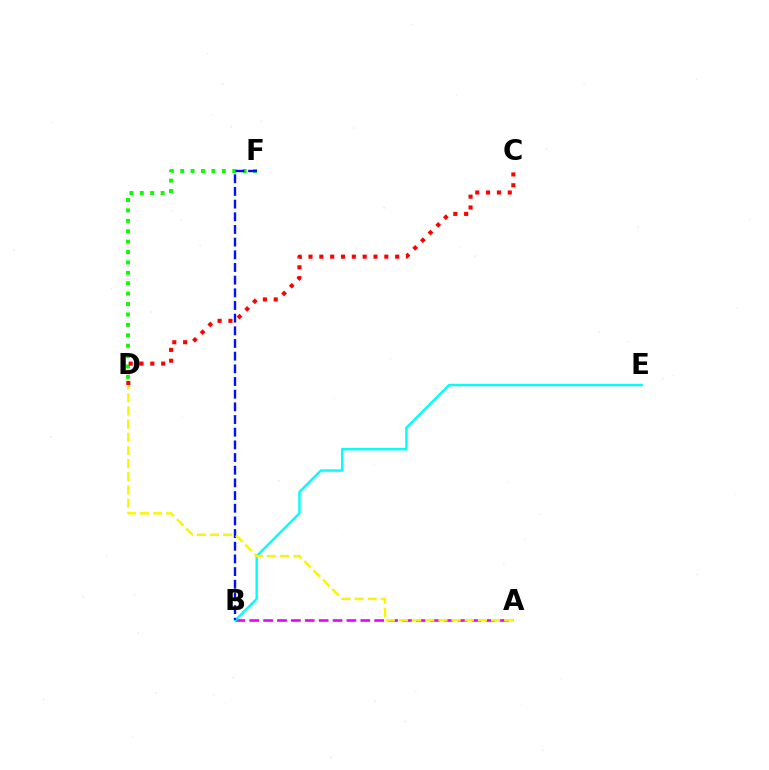{('D', 'F'): [{'color': '#08ff00', 'line_style': 'dotted', 'thickness': 2.83}], ('A', 'B'): [{'color': '#ee00ff', 'line_style': 'dashed', 'thickness': 1.89}], ('B', 'E'): [{'color': '#00fff6', 'line_style': 'solid', 'thickness': 1.75}], ('B', 'F'): [{'color': '#0010ff', 'line_style': 'dashed', 'thickness': 1.72}], ('C', 'D'): [{'color': '#ff0000', 'line_style': 'dotted', 'thickness': 2.94}], ('A', 'D'): [{'color': '#fcf500', 'line_style': 'dashed', 'thickness': 1.79}]}